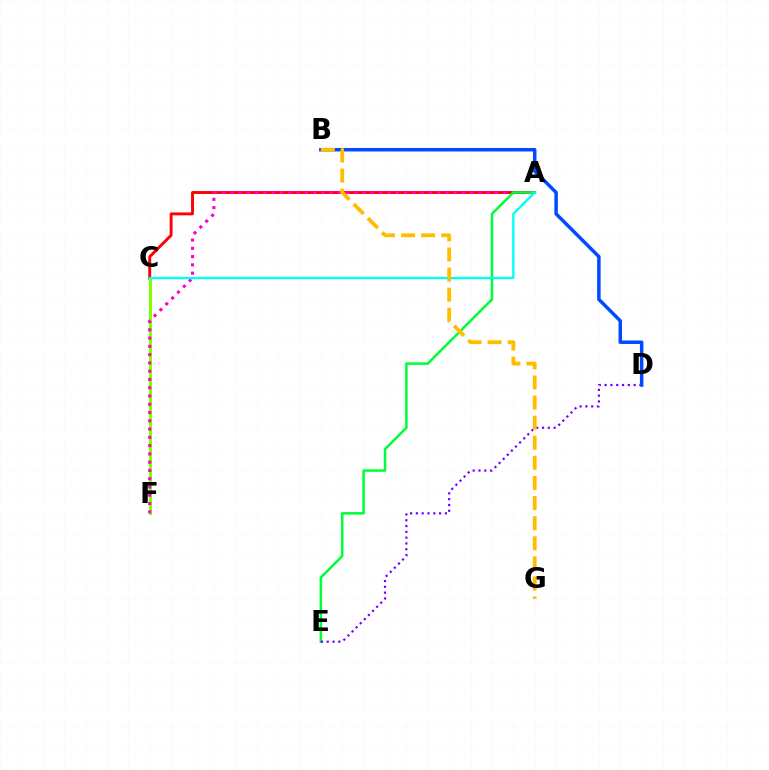{('A', 'C'): [{'color': '#ff0000', 'line_style': 'solid', 'thickness': 2.09}, {'color': '#00fff6', 'line_style': 'solid', 'thickness': 1.7}], ('C', 'F'): [{'color': '#84ff00', 'line_style': 'solid', 'thickness': 2.17}], ('A', 'F'): [{'color': '#ff00cf', 'line_style': 'dotted', 'thickness': 2.25}], ('A', 'E'): [{'color': '#00ff39', 'line_style': 'solid', 'thickness': 1.82}], ('D', 'E'): [{'color': '#7200ff', 'line_style': 'dotted', 'thickness': 1.58}], ('B', 'D'): [{'color': '#004bff', 'line_style': 'solid', 'thickness': 2.51}], ('B', 'G'): [{'color': '#ffbd00', 'line_style': 'dashed', 'thickness': 2.73}]}